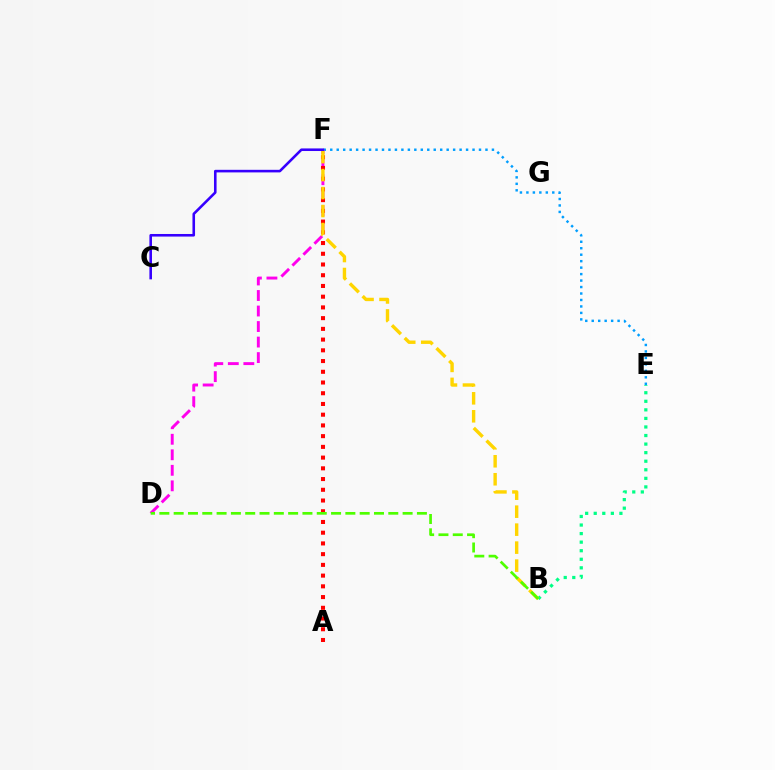{('E', 'F'): [{'color': '#009eff', 'line_style': 'dotted', 'thickness': 1.76}], ('D', 'F'): [{'color': '#ff00ed', 'line_style': 'dashed', 'thickness': 2.11}], ('B', 'E'): [{'color': '#00ff86', 'line_style': 'dotted', 'thickness': 2.33}], ('A', 'F'): [{'color': '#ff0000', 'line_style': 'dotted', 'thickness': 2.91}], ('B', 'F'): [{'color': '#ffd500', 'line_style': 'dashed', 'thickness': 2.44}], ('B', 'D'): [{'color': '#4fff00', 'line_style': 'dashed', 'thickness': 1.94}], ('C', 'F'): [{'color': '#3700ff', 'line_style': 'solid', 'thickness': 1.86}]}